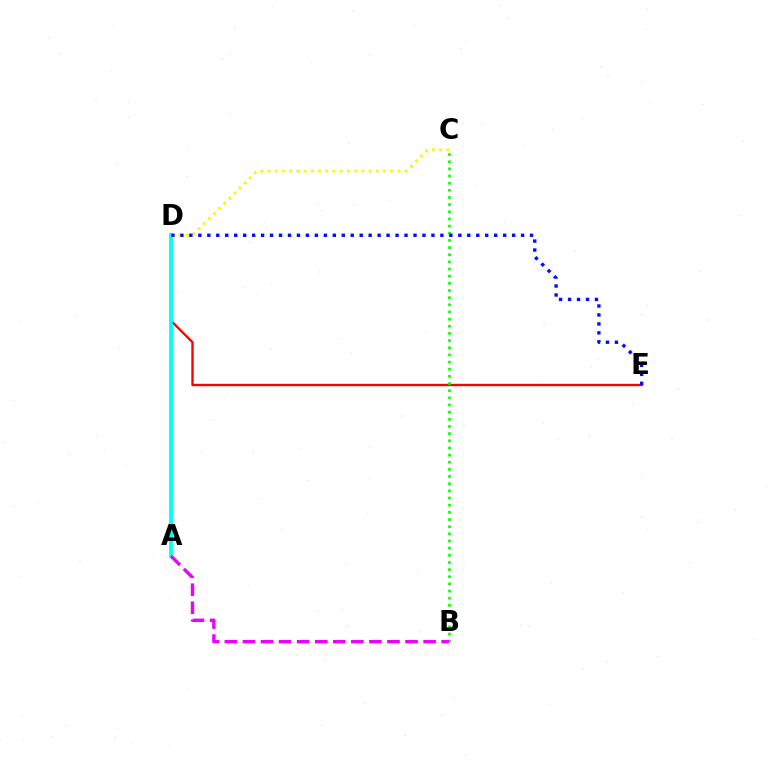{('D', 'E'): [{'color': '#ff0000', 'line_style': 'solid', 'thickness': 1.7}, {'color': '#0010ff', 'line_style': 'dotted', 'thickness': 2.44}], ('A', 'D'): [{'color': '#00fff6', 'line_style': 'solid', 'thickness': 2.73}], ('C', 'D'): [{'color': '#fcf500', 'line_style': 'dotted', 'thickness': 1.96}], ('B', 'C'): [{'color': '#08ff00', 'line_style': 'dotted', 'thickness': 1.94}], ('A', 'B'): [{'color': '#ee00ff', 'line_style': 'dashed', 'thickness': 2.45}]}